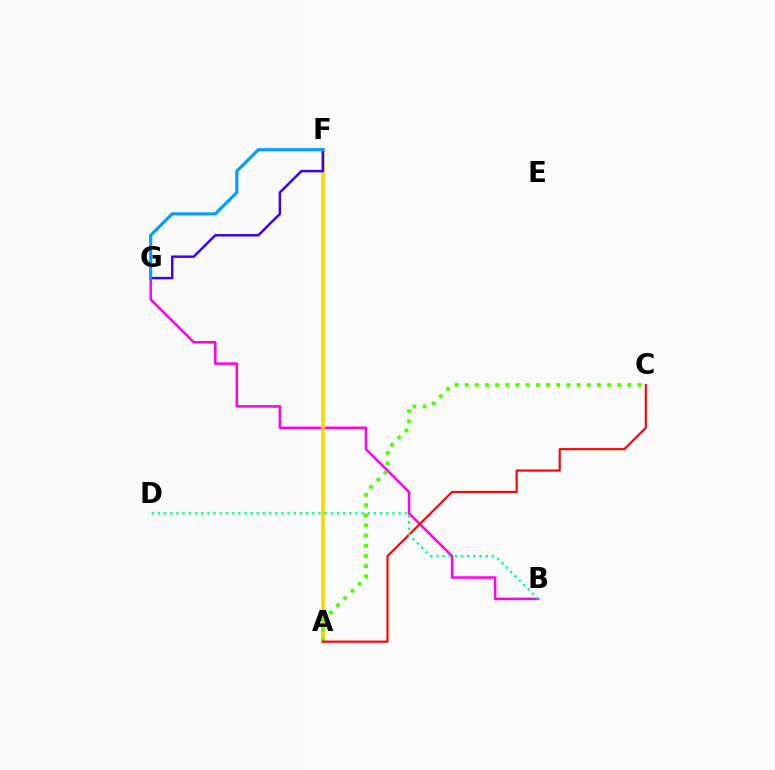{('B', 'G'): [{'color': '#ff00ed', 'line_style': 'solid', 'thickness': 1.8}], ('A', 'F'): [{'color': '#ffd500', 'line_style': 'solid', 'thickness': 2.63}], ('A', 'C'): [{'color': '#4fff00', 'line_style': 'dotted', 'thickness': 2.76}, {'color': '#ff0000', 'line_style': 'solid', 'thickness': 1.54}], ('B', 'D'): [{'color': '#00ff86', 'line_style': 'dotted', 'thickness': 1.68}], ('F', 'G'): [{'color': '#3700ff', 'line_style': 'solid', 'thickness': 1.76}, {'color': '#009eff', 'line_style': 'solid', 'thickness': 2.26}]}